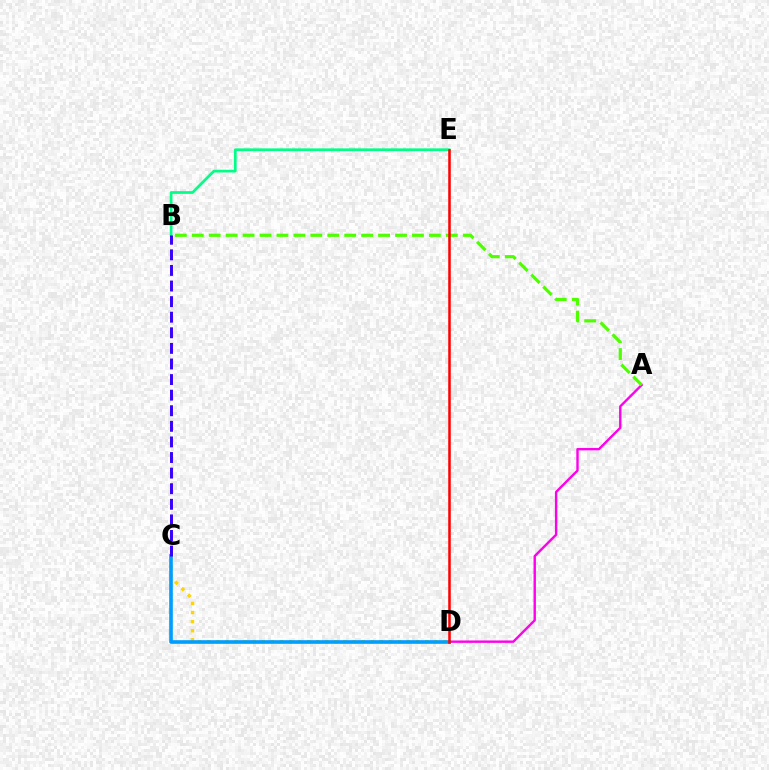{('B', 'E'): [{'color': '#00ff86', 'line_style': 'solid', 'thickness': 1.96}], ('A', 'D'): [{'color': '#ff00ed', 'line_style': 'solid', 'thickness': 1.72}], ('C', 'D'): [{'color': '#ffd500', 'line_style': 'dotted', 'thickness': 2.47}, {'color': '#009eff', 'line_style': 'solid', 'thickness': 2.61}], ('A', 'B'): [{'color': '#4fff00', 'line_style': 'dashed', 'thickness': 2.3}], ('B', 'C'): [{'color': '#3700ff', 'line_style': 'dashed', 'thickness': 2.12}], ('D', 'E'): [{'color': '#ff0000', 'line_style': 'solid', 'thickness': 1.83}]}